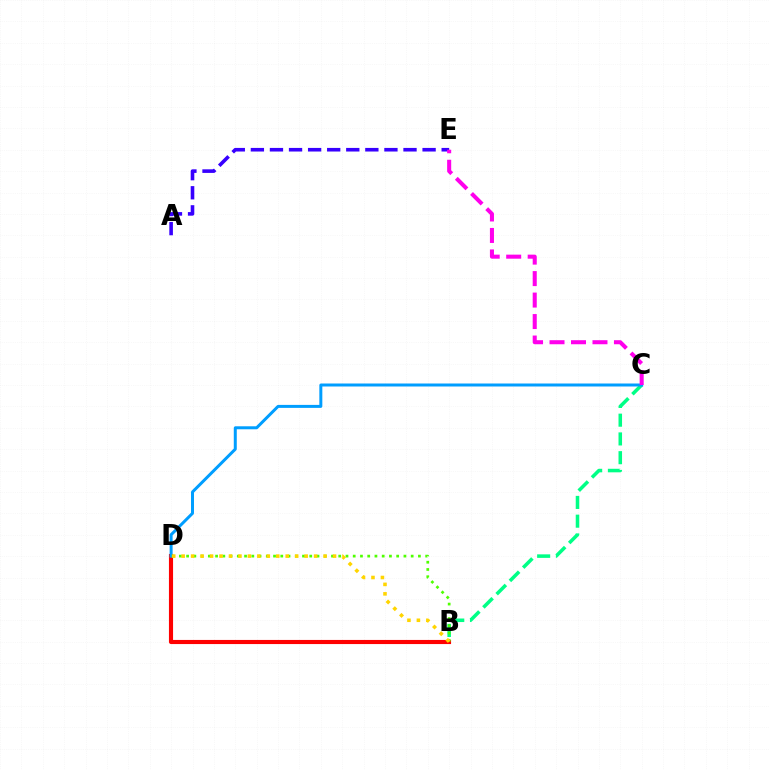{('B', 'D'): [{'color': '#ff0000', 'line_style': 'solid', 'thickness': 2.97}, {'color': '#4fff00', 'line_style': 'dotted', 'thickness': 1.97}, {'color': '#ffd500', 'line_style': 'dotted', 'thickness': 2.57}], ('B', 'C'): [{'color': '#00ff86', 'line_style': 'dashed', 'thickness': 2.55}], ('C', 'D'): [{'color': '#009eff', 'line_style': 'solid', 'thickness': 2.15}], ('A', 'E'): [{'color': '#3700ff', 'line_style': 'dashed', 'thickness': 2.59}], ('C', 'E'): [{'color': '#ff00ed', 'line_style': 'dashed', 'thickness': 2.92}]}